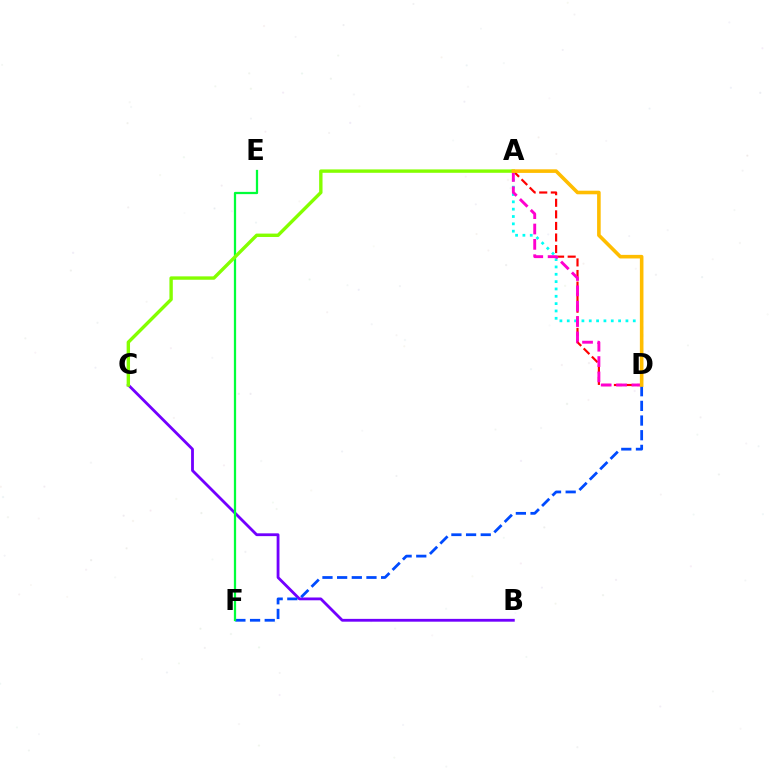{('A', 'D'): [{'color': '#ff0000', 'line_style': 'dashed', 'thickness': 1.57}, {'color': '#00fff6', 'line_style': 'dotted', 'thickness': 1.99}, {'color': '#ff00cf', 'line_style': 'dashed', 'thickness': 2.09}, {'color': '#ffbd00', 'line_style': 'solid', 'thickness': 2.59}], ('B', 'C'): [{'color': '#7200ff', 'line_style': 'solid', 'thickness': 2.02}], ('D', 'F'): [{'color': '#004bff', 'line_style': 'dashed', 'thickness': 1.99}], ('E', 'F'): [{'color': '#00ff39', 'line_style': 'solid', 'thickness': 1.62}], ('A', 'C'): [{'color': '#84ff00', 'line_style': 'solid', 'thickness': 2.44}]}